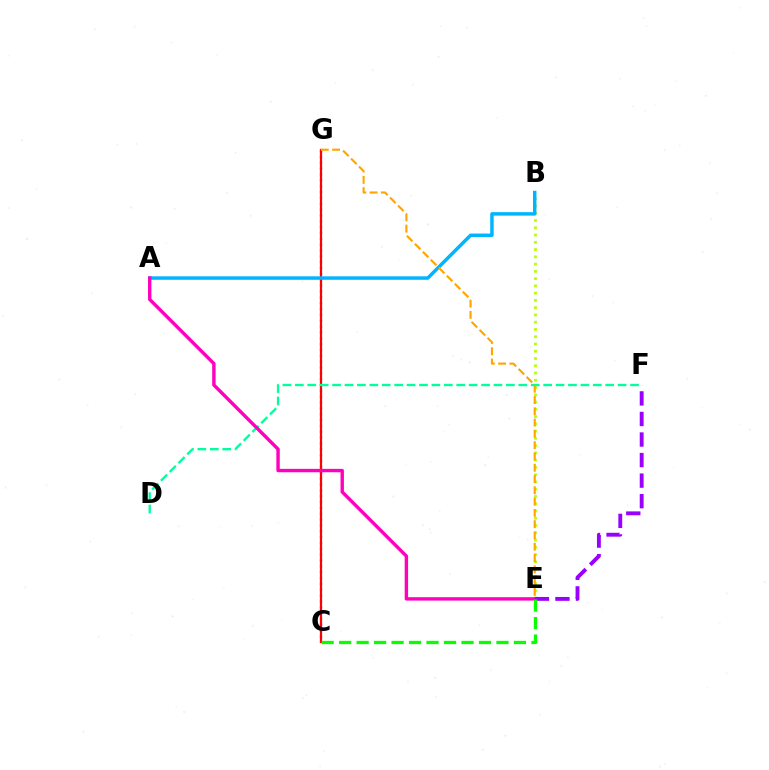{('C', 'G'): [{'color': '#0010ff', 'line_style': 'dotted', 'thickness': 1.59}, {'color': '#ff0000', 'line_style': 'solid', 'thickness': 1.61}], ('B', 'E'): [{'color': '#b3ff00', 'line_style': 'dotted', 'thickness': 1.97}], ('D', 'F'): [{'color': '#00ff9d', 'line_style': 'dashed', 'thickness': 1.69}], ('A', 'B'): [{'color': '#00b5ff', 'line_style': 'solid', 'thickness': 2.5}], ('A', 'E'): [{'color': '#ff00bd', 'line_style': 'solid', 'thickness': 2.45}], ('E', 'F'): [{'color': '#9b00ff', 'line_style': 'dashed', 'thickness': 2.79}], ('E', 'G'): [{'color': '#ffa500', 'line_style': 'dashed', 'thickness': 1.53}], ('C', 'E'): [{'color': '#08ff00', 'line_style': 'dashed', 'thickness': 2.37}]}